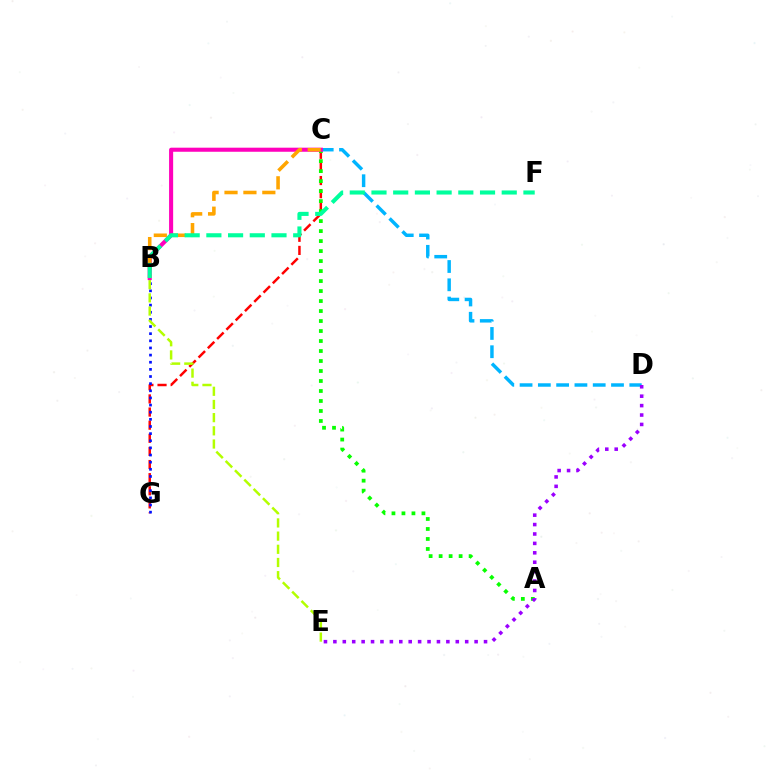{('C', 'G'): [{'color': '#ff0000', 'line_style': 'dashed', 'thickness': 1.78}], ('B', 'G'): [{'color': '#0010ff', 'line_style': 'dotted', 'thickness': 1.94}], ('A', 'C'): [{'color': '#08ff00', 'line_style': 'dotted', 'thickness': 2.72}], ('C', 'D'): [{'color': '#00b5ff', 'line_style': 'dashed', 'thickness': 2.48}], ('D', 'E'): [{'color': '#9b00ff', 'line_style': 'dotted', 'thickness': 2.56}], ('B', 'E'): [{'color': '#b3ff00', 'line_style': 'dashed', 'thickness': 1.79}], ('B', 'C'): [{'color': '#ff00bd', 'line_style': 'solid', 'thickness': 2.93}, {'color': '#ffa500', 'line_style': 'dashed', 'thickness': 2.57}], ('B', 'F'): [{'color': '#00ff9d', 'line_style': 'dashed', 'thickness': 2.95}]}